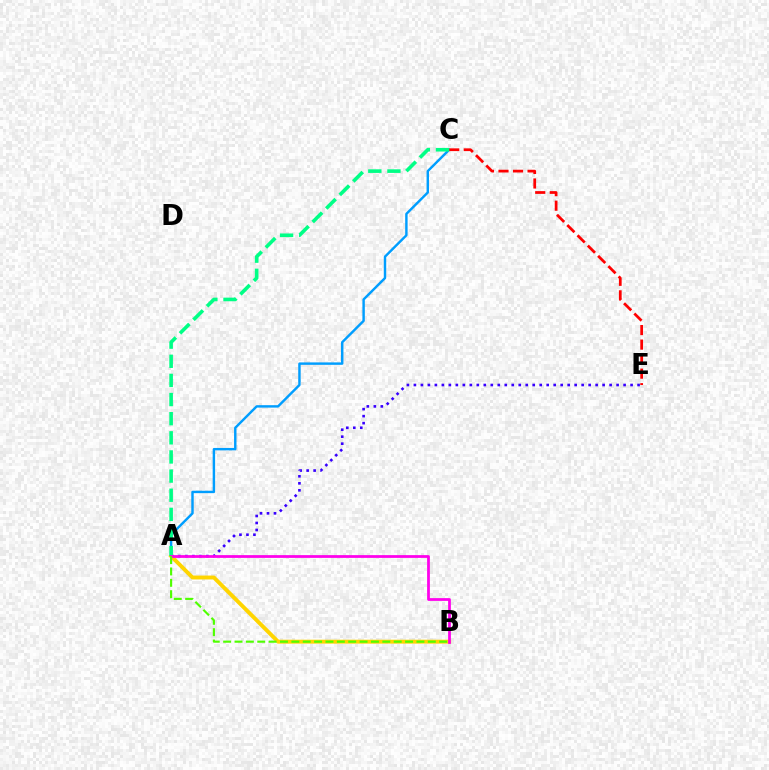{('A', 'E'): [{'color': '#3700ff', 'line_style': 'dotted', 'thickness': 1.9}], ('A', 'C'): [{'color': '#009eff', 'line_style': 'solid', 'thickness': 1.75}, {'color': '#00ff86', 'line_style': 'dashed', 'thickness': 2.6}], ('C', 'E'): [{'color': '#ff0000', 'line_style': 'dashed', 'thickness': 1.97}], ('A', 'B'): [{'color': '#ffd500', 'line_style': 'solid', 'thickness': 2.82}, {'color': '#ff00ed', 'line_style': 'solid', 'thickness': 1.99}, {'color': '#4fff00', 'line_style': 'dashed', 'thickness': 1.54}]}